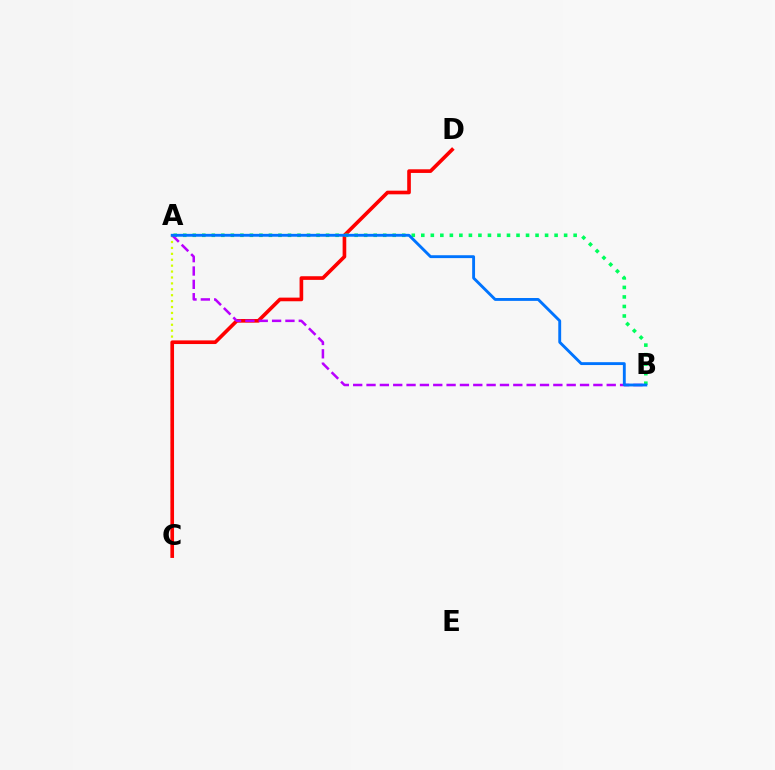{('A', 'C'): [{'color': '#d1ff00', 'line_style': 'dotted', 'thickness': 1.61}], ('C', 'D'): [{'color': '#ff0000', 'line_style': 'solid', 'thickness': 2.62}], ('A', 'B'): [{'color': '#00ff5c', 'line_style': 'dotted', 'thickness': 2.59}, {'color': '#b900ff', 'line_style': 'dashed', 'thickness': 1.81}, {'color': '#0074ff', 'line_style': 'solid', 'thickness': 2.07}]}